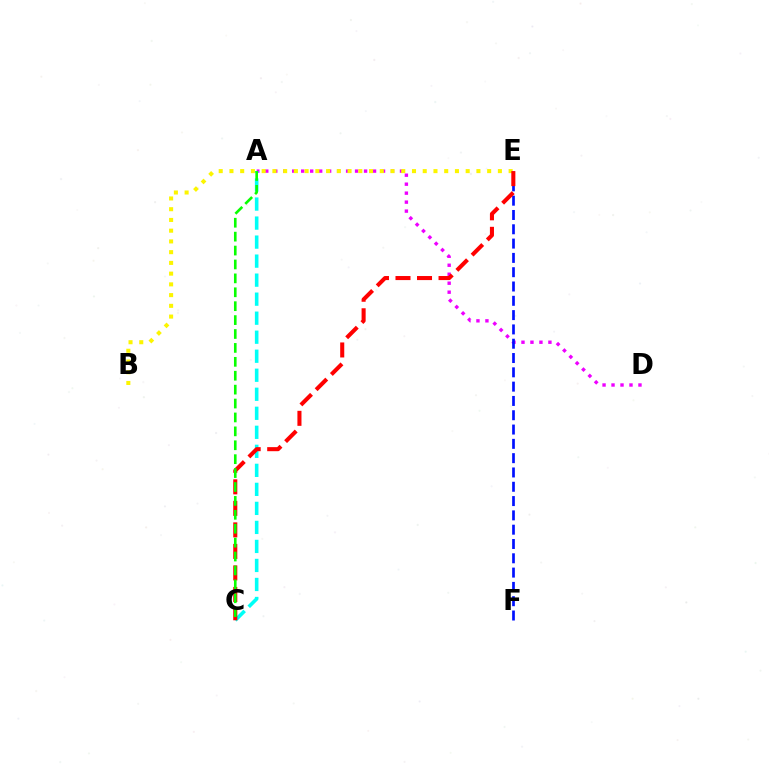{('A', 'D'): [{'color': '#ee00ff', 'line_style': 'dotted', 'thickness': 2.44}], ('B', 'E'): [{'color': '#fcf500', 'line_style': 'dotted', 'thickness': 2.92}], ('A', 'C'): [{'color': '#00fff6', 'line_style': 'dashed', 'thickness': 2.58}, {'color': '#08ff00', 'line_style': 'dashed', 'thickness': 1.89}], ('E', 'F'): [{'color': '#0010ff', 'line_style': 'dashed', 'thickness': 1.94}], ('C', 'E'): [{'color': '#ff0000', 'line_style': 'dashed', 'thickness': 2.92}]}